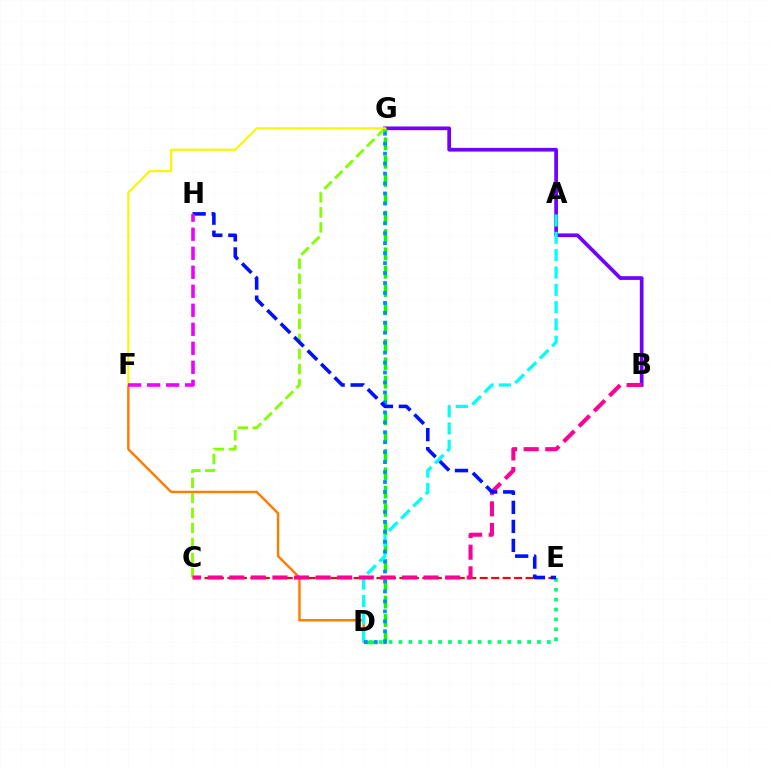{('C', 'G'): [{'color': '#84ff00', 'line_style': 'dashed', 'thickness': 2.04}], ('B', 'G'): [{'color': '#7200ff', 'line_style': 'solid', 'thickness': 2.67}], ('D', 'G'): [{'color': '#08ff00', 'line_style': 'dashed', 'thickness': 2.49}, {'color': '#008cff', 'line_style': 'dotted', 'thickness': 2.7}], ('D', 'F'): [{'color': '#ff7c00', 'line_style': 'solid', 'thickness': 1.75}], ('A', 'D'): [{'color': '#00fff6', 'line_style': 'dashed', 'thickness': 2.35}], ('C', 'E'): [{'color': '#ff0000', 'line_style': 'dashed', 'thickness': 1.56}], ('F', 'G'): [{'color': '#fcf500', 'line_style': 'solid', 'thickness': 1.56}], ('D', 'E'): [{'color': '#00ff74', 'line_style': 'dotted', 'thickness': 2.69}], ('B', 'C'): [{'color': '#ff0094', 'line_style': 'dashed', 'thickness': 2.93}], ('E', 'H'): [{'color': '#0010ff', 'line_style': 'dashed', 'thickness': 2.59}], ('F', 'H'): [{'color': '#ee00ff', 'line_style': 'dashed', 'thickness': 2.58}]}